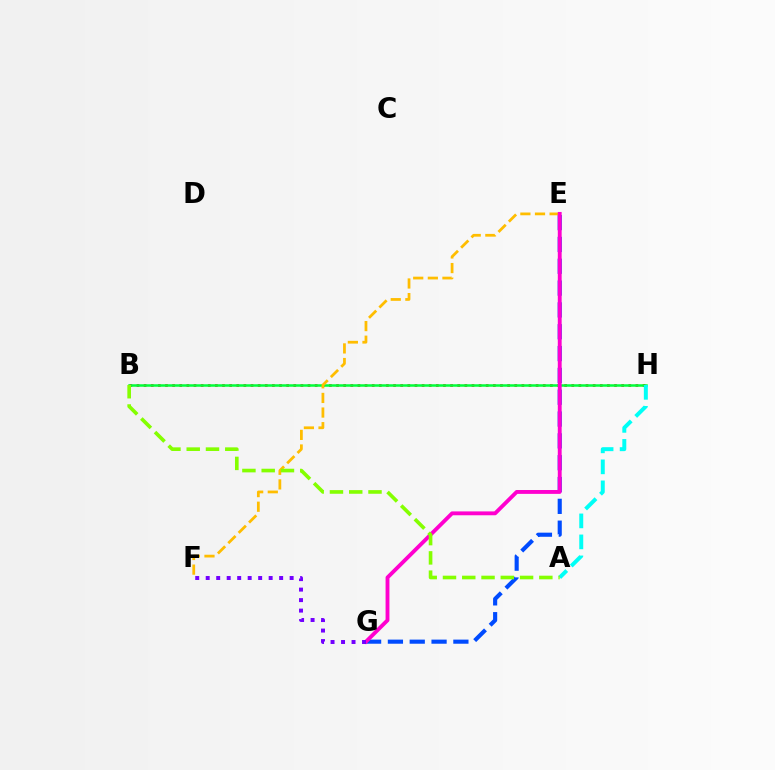{('B', 'H'): [{'color': '#ff0000', 'line_style': 'dotted', 'thickness': 1.94}, {'color': '#00ff39', 'line_style': 'solid', 'thickness': 1.81}], ('E', 'G'): [{'color': '#004bff', 'line_style': 'dashed', 'thickness': 2.97}, {'color': '#ff00cf', 'line_style': 'solid', 'thickness': 2.78}], ('E', 'F'): [{'color': '#ffbd00', 'line_style': 'dashed', 'thickness': 1.99}], ('F', 'G'): [{'color': '#7200ff', 'line_style': 'dotted', 'thickness': 2.85}], ('A', 'H'): [{'color': '#00fff6', 'line_style': 'dashed', 'thickness': 2.85}], ('A', 'B'): [{'color': '#84ff00', 'line_style': 'dashed', 'thickness': 2.62}]}